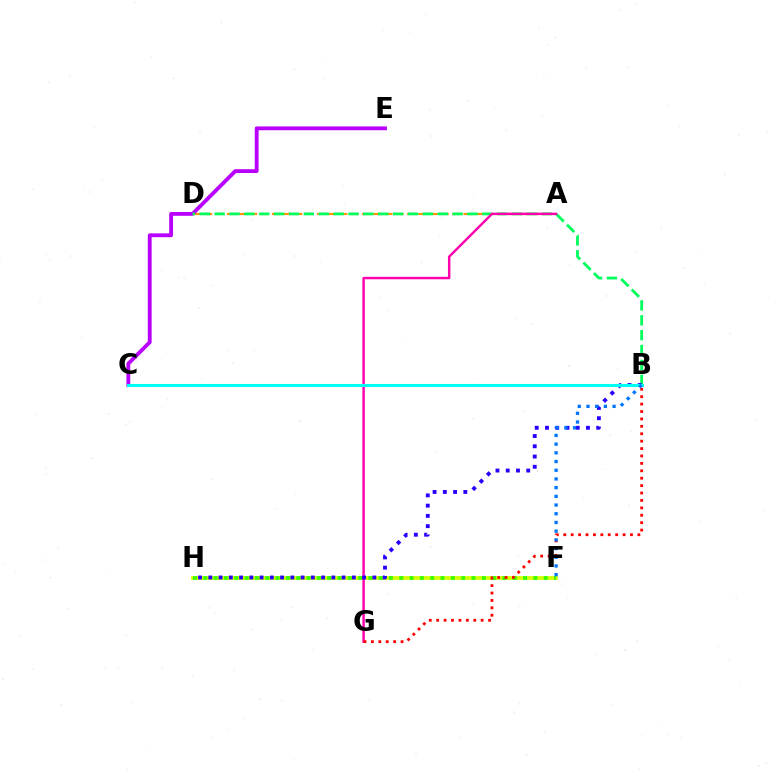{('F', 'H'): [{'color': '#d1ff00', 'line_style': 'solid', 'thickness': 2.71}, {'color': '#3dff00', 'line_style': 'dotted', 'thickness': 2.8}], ('A', 'D'): [{'color': '#ff9400', 'line_style': 'dashed', 'thickness': 1.53}], ('C', 'E'): [{'color': '#b900ff', 'line_style': 'solid', 'thickness': 2.76}], ('B', 'D'): [{'color': '#00ff5c', 'line_style': 'dashed', 'thickness': 2.02}], ('A', 'G'): [{'color': '#ff00ac', 'line_style': 'solid', 'thickness': 1.76}], ('B', 'H'): [{'color': '#2500ff', 'line_style': 'dotted', 'thickness': 2.79}], ('B', 'C'): [{'color': '#00fff6', 'line_style': 'solid', 'thickness': 2.22}], ('B', 'G'): [{'color': '#ff0000', 'line_style': 'dotted', 'thickness': 2.01}], ('B', 'F'): [{'color': '#0074ff', 'line_style': 'dotted', 'thickness': 2.36}]}